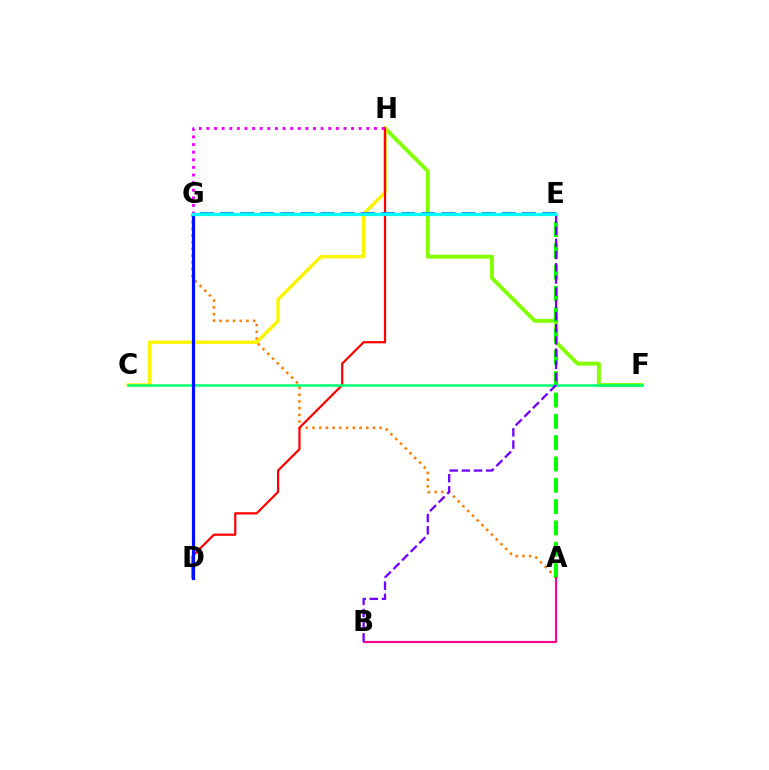{('A', 'G'): [{'color': '#ff7c00', 'line_style': 'dotted', 'thickness': 1.83}], ('F', 'H'): [{'color': '#84ff00', 'line_style': 'solid', 'thickness': 2.8}], ('C', 'H'): [{'color': '#fcf500', 'line_style': 'solid', 'thickness': 2.48}], ('A', 'E'): [{'color': '#08ff00', 'line_style': 'dashed', 'thickness': 2.9}], ('D', 'H'): [{'color': '#ff0000', 'line_style': 'solid', 'thickness': 1.6}], ('A', 'B'): [{'color': '#ff0094', 'line_style': 'solid', 'thickness': 1.52}], ('C', 'F'): [{'color': '#00ff74', 'line_style': 'solid', 'thickness': 1.83}], ('G', 'H'): [{'color': '#ee00ff', 'line_style': 'dotted', 'thickness': 2.07}], ('E', 'G'): [{'color': '#008cff', 'line_style': 'dashed', 'thickness': 2.73}, {'color': '#00fff6', 'line_style': 'solid', 'thickness': 2.3}], ('D', 'G'): [{'color': '#0010ff', 'line_style': 'solid', 'thickness': 2.31}], ('B', 'E'): [{'color': '#7200ff', 'line_style': 'dashed', 'thickness': 1.66}]}